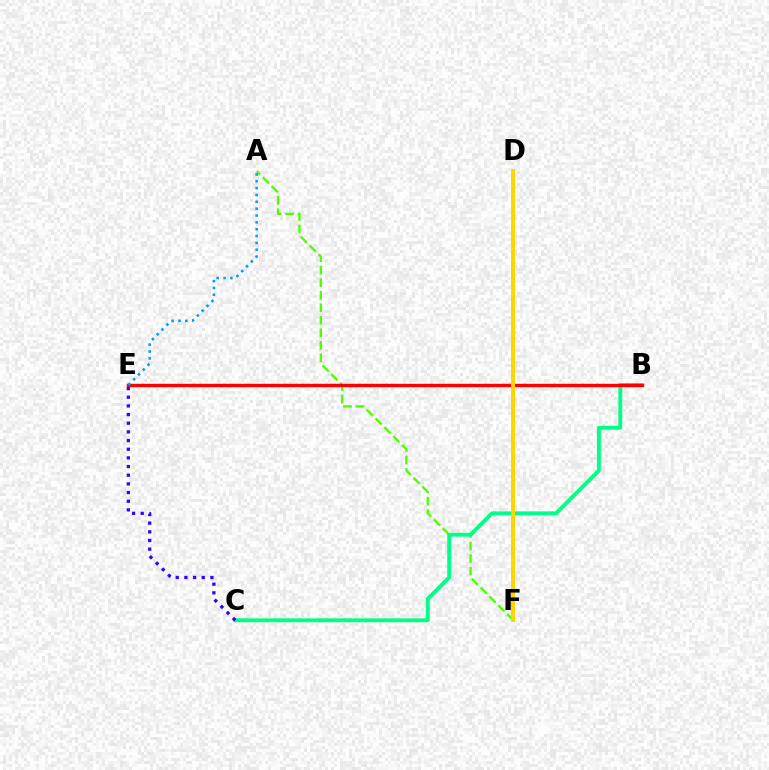{('A', 'F'): [{'color': '#4fff00', 'line_style': 'dashed', 'thickness': 1.7}], ('B', 'C'): [{'color': '#00ff86', 'line_style': 'solid', 'thickness': 2.79}], ('D', 'F'): [{'color': '#ff00ed', 'line_style': 'dashed', 'thickness': 1.7}, {'color': '#ffd500', 'line_style': 'solid', 'thickness': 2.84}], ('B', 'E'): [{'color': '#ff0000', 'line_style': 'solid', 'thickness': 2.43}], ('C', 'E'): [{'color': '#3700ff', 'line_style': 'dotted', 'thickness': 2.35}], ('A', 'E'): [{'color': '#009eff', 'line_style': 'dotted', 'thickness': 1.86}]}